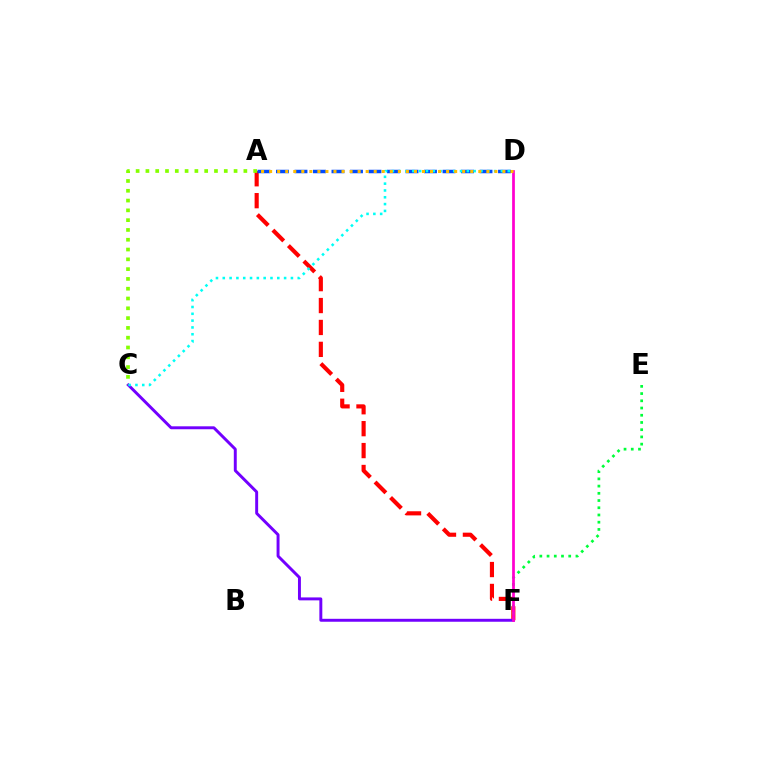{('A', 'F'): [{'color': '#ff0000', 'line_style': 'dashed', 'thickness': 2.98}], ('C', 'F'): [{'color': '#7200ff', 'line_style': 'solid', 'thickness': 2.12}], ('E', 'F'): [{'color': '#00ff39', 'line_style': 'dotted', 'thickness': 1.96}], ('A', 'D'): [{'color': '#004bff', 'line_style': 'dashed', 'thickness': 2.51}, {'color': '#ffbd00', 'line_style': 'dotted', 'thickness': 2.19}], ('A', 'C'): [{'color': '#84ff00', 'line_style': 'dotted', 'thickness': 2.66}], ('D', 'F'): [{'color': '#ff00cf', 'line_style': 'solid', 'thickness': 1.97}], ('C', 'D'): [{'color': '#00fff6', 'line_style': 'dotted', 'thickness': 1.85}]}